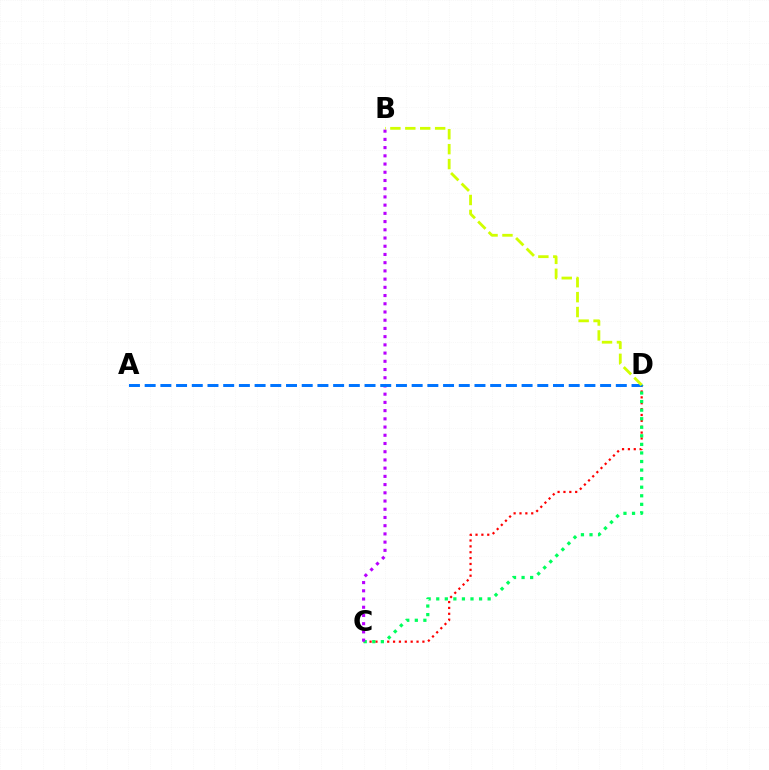{('C', 'D'): [{'color': '#ff0000', 'line_style': 'dotted', 'thickness': 1.59}, {'color': '#00ff5c', 'line_style': 'dotted', 'thickness': 2.33}], ('B', 'C'): [{'color': '#b900ff', 'line_style': 'dotted', 'thickness': 2.23}], ('A', 'D'): [{'color': '#0074ff', 'line_style': 'dashed', 'thickness': 2.13}], ('B', 'D'): [{'color': '#d1ff00', 'line_style': 'dashed', 'thickness': 2.03}]}